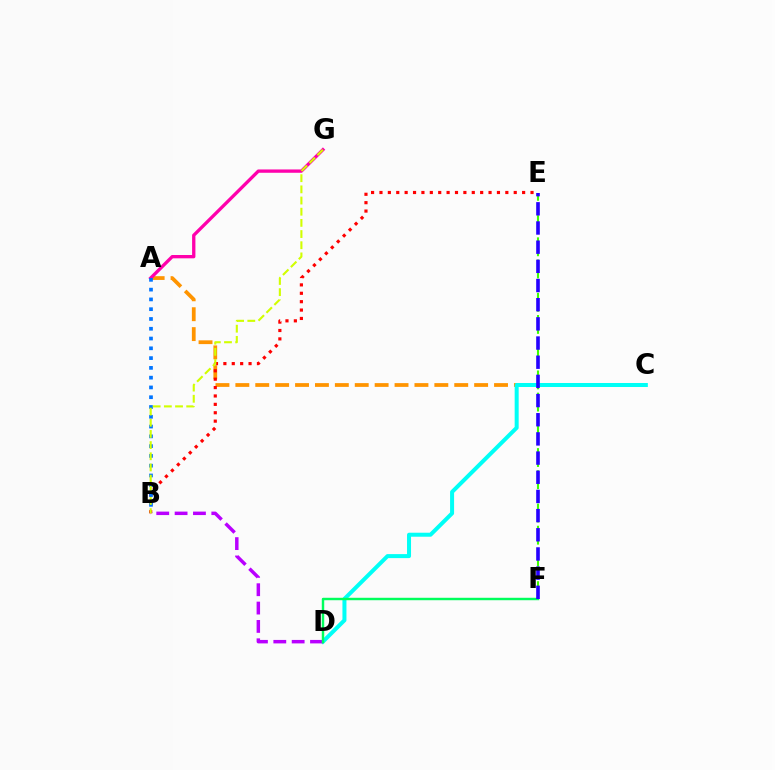{('E', 'F'): [{'color': '#3dff00', 'line_style': 'dashed', 'thickness': 1.51}, {'color': '#2500ff', 'line_style': 'dashed', 'thickness': 2.6}], ('A', 'C'): [{'color': '#ff9400', 'line_style': 'dashed', 'thickness': 2.7}], ('C', 'D'): [{'color': '#00fff6', 'line_style': 'solid', 'thickness': 2.88}], ('A', 'G'): [{'color': '#ff00ac', 'line_style': 'solid', 'thickness': 2.39}], ('B', 'E'): [{'color': '#ff0000', 'line_style': 'dotted', 'thickness': 2.28}], ('B', 'D'): [{'color': '#b900ff', 'line_style': 'dashed', 'thickness': 2.49}], ('A', 'B'): [{'color': '#0074ff', 'line_style': 'dotted', 'thickness': 2.66}], ('D', 'F'): [{'color': '#00ff5c', 'line_style': 'solid', 'thickness': 1.76}], ('B', 'G'): [{'color': '#d1ff00', 'line_style': 'dashed', 'thickness': 1.52}]}